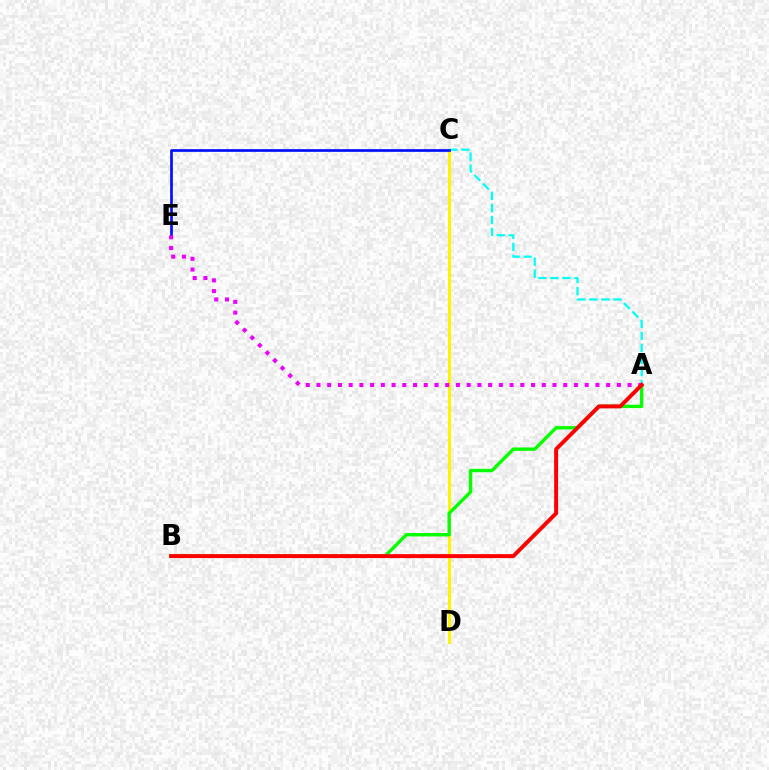{('A', 'C'): [{'color': '#00fff6', 'line_style': 'dashed', 'thickness': 1.64}], ('C', 'D'): [{'color': '#fcf500', 'line_style': 'solid', 'thickness': 2.18}], ('A', 'B'): [{'color': '#08ff00', 'line_style': 'solid', 'thickness': 2.45}, {'color': '#ff0000', 'line_style': 'solid', 'thickness': 2.83}], ('C', 'E'): [{'color': '#0010ff', 'line_style': 'solid', 'thickness': 1.94}], ('A', 'E'): [{'color': '#ee00ff', 'line_style': 'dotted', 'thickness': 2.91}]}